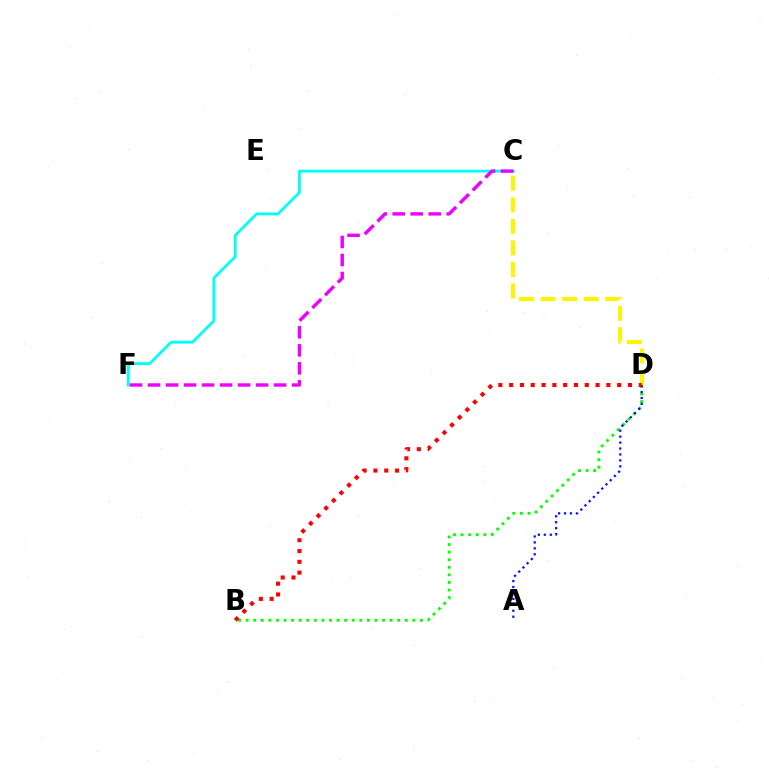{('C', 'F'): [{'color': '#00fff6', 'line_style': 'solid', 'thickness': 2.01}, {'color': '#ee00ff', 'line_style': 'dashed', 'thickness': 2.45}], ('B', 'D'): [{'color': '#08ff00', 'line_style': 'dotted', 'thickness': 2.06}, {'color': '#ff0000', 'line_style': 'dotted', 'thickness': 2.94}], ('C', 'D'): [{'color': '#fcf500', 'line_style': 'dashed', 'thickness': 2.93}], ('A', 'D'): [{'color': '#0010ff', 'line_style': 'dotted', 'thickness': 1.61}]}